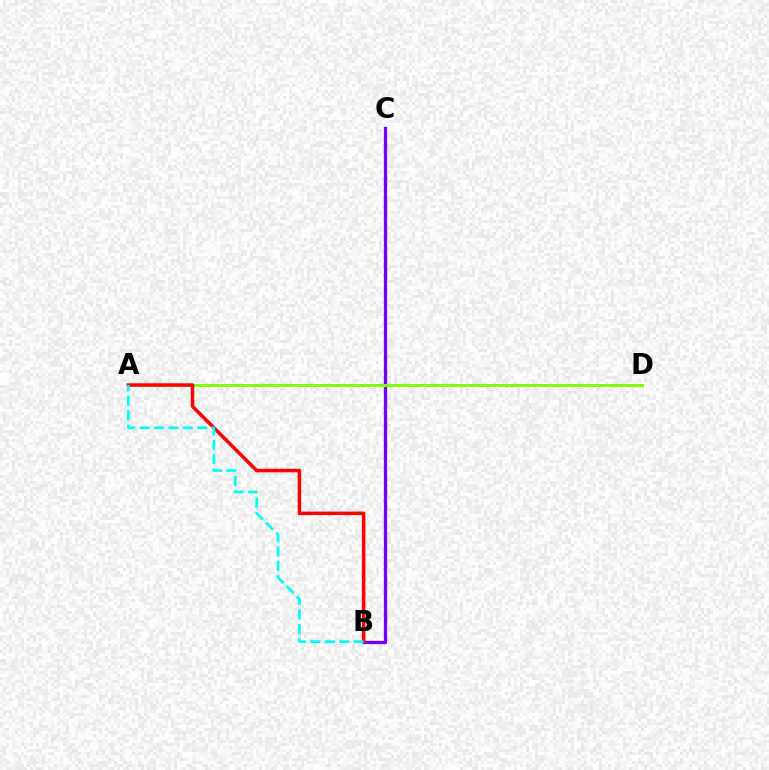{('B', 'C'): [{'color': '#7200ff', 'line_style': 'solid', 'thickness': 2.39}], ('A', 'D'): [{'color': '#84ff00', 'line_style': 'solid', 'thickness': 2.16}], ('A', 'B'): [{'color': '#ff0000', 'line_style': 'solid', 'thickness': 2.54}, {'color': '#00fff6', 'line_style': 'dashed', 'thickness': 1.95}]}